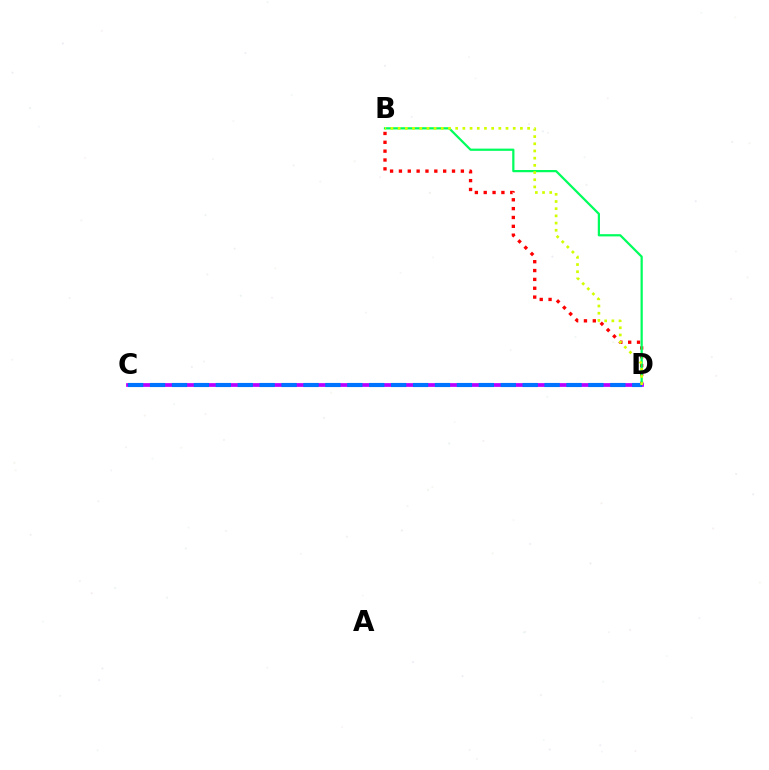{('B', 'D'): [{'color': '#ff0000', 'line_style': 'dotted', 'thickness': 2.4}, {'color': '#00ff5c', 'line_style': 'solid', 'thickness': 1.6}, {'color': '#d1ff00', 'line_style': 'dotted', 'thickness': 1.95}], ('C', 'D'): [{'color': '#b900ff', 'line_style': 'solid', 'thickness': 2.69}, {'color': '#0074ff', 'line_style': 'dashed', 'thickness': 2.98}]}